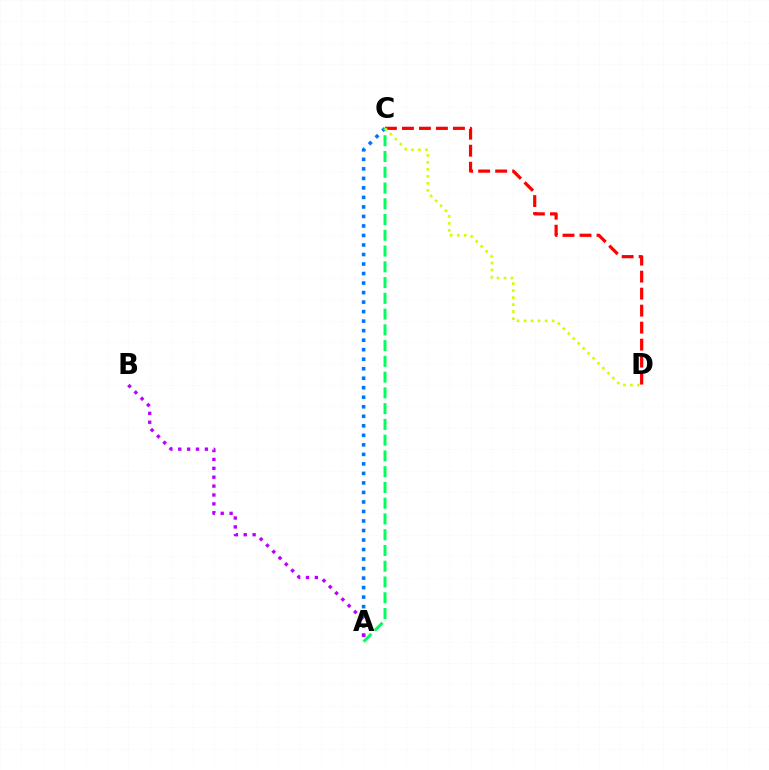{('A', 'C'): [{'color': '#0074ff', 'line_style': 'dotted', 'thickness': 2.59}, {'color': '#00ff5c', 'line_style': 'dashed', 'thickness': 2.14}], ('C', 'D'): [{'color': '#ff0000', 'line_style': 'dashed', 'thickness': 2.31}, {'color': '#d1ff00', 'line_style': 'dotted', 'thickness': 1.9}], ('A', 'B'): [{'color': '#b900ff', 'line_style': 'dotted', 'thickness': 2.41}]}